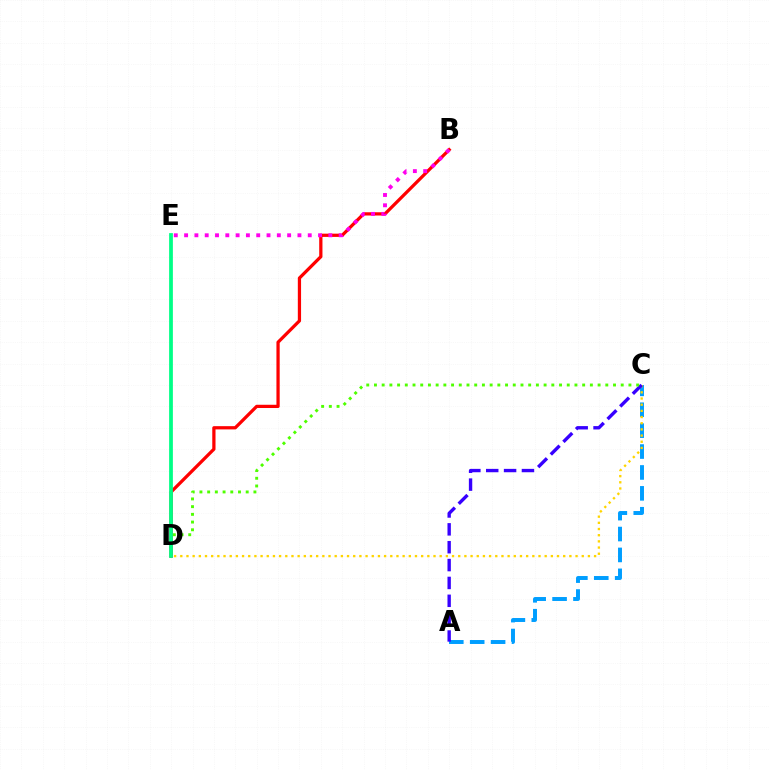{('A', 'C'): [{'color': '#009eff', 'line_style': 'dashed', 'thickness': 2.84}, {'color': '#3700ff', 'line_style': 'dashed', 'thickness': 2.43}], ('C', 'D'): [{'color': '#ffd500', 'line_style': 'dotted', 'thickness': 1.68}, {'color': '#4fff00', 'line_style': 'dotted', 'thickness': 2.1}], ('B', 'D'): [{'color': '#ff0000', 'line_style': 'solid', 'thickness': 2.34}], ('B', 'E'): [{'color': '#ff00ed', 'line_style': 'dotted', 'thickness': 2.8}], ('D', 'E'): [{'color': '#00ff86', 'line_style': 'solid', 'thickness': 2.71}]}